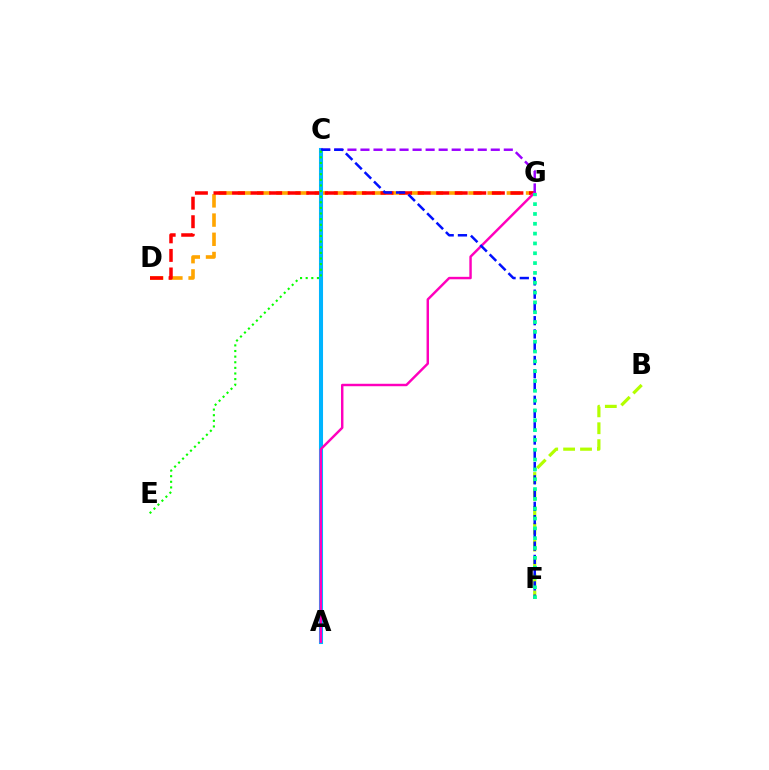{('B', 'F'): [{'color': '#b3ff00', 'line_style': 'dashed', 'thickness': 2.3}], ('D', 'G'): [{'color': '#ffa500', 'line_style': 'dashed', 'thickness': 2.61}, {'color': '#ff0000', 'line_style': 'dashed', 'thickness': 2.52}], ('A', 'C'): [{'color': '#00b5ff', 'line_style': 'solid', 'thickness': 2.92}], ('A', 'G'): [{'color': '#ff00bd', 'line_style': 'solid', 'thickness': 1.76}], ('C', 'G'): [{'color': '#9b00ff', 'line_style': 'dashed', 'thickness': 1.77}], ('C', 'F'): [{'color': '#0010ff', 'line_style': 'dashed', 'thickness': 1.8}], ('C', 'E'): [{'color': '#08ff00', 'line_style': 'dotted', 'thickness': 1.53}], ('F', 'G'): [{'color': '#00ff9d', 'line_style': 'dotted', 'thickness': 2.67}]}